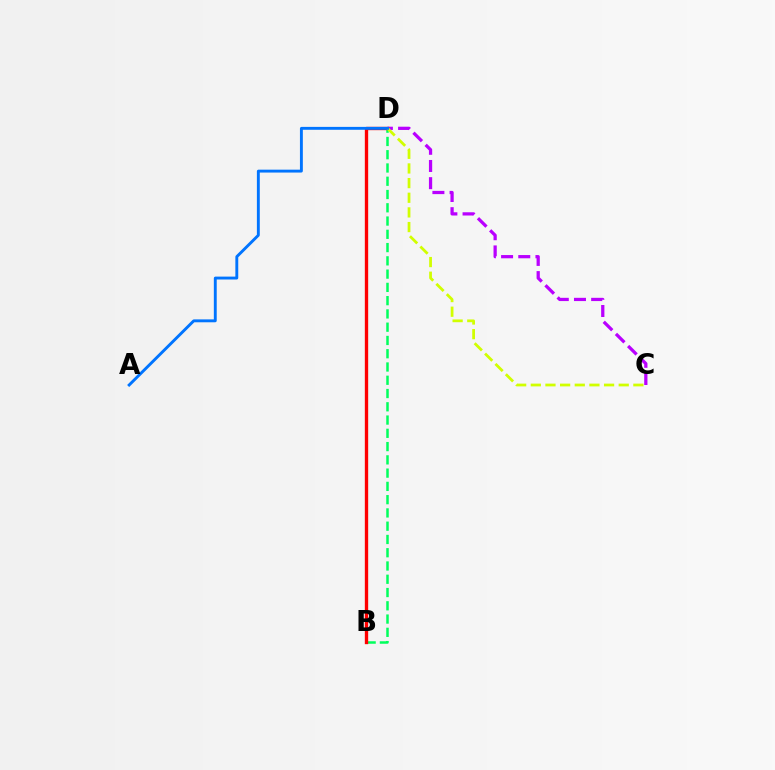{('C', 'D'): [{'color': '#b900ff', 'line_style': 'dashed', 'thickness': 2.33}, {'color': '#d1ff00', 'line_style': 'dashed', 'thickness': 1.99}], ('B', 'D'): [{'color': '#00ff5c', 'line_style': 'dashed', 'thickness': 1.8}, {'color': '#ff0000', 'line_style': 'solid', 'thickness': 2.4}], ('A', 'D'): [{'color': '#0074ff', 'line_style': 'solid', 'thickness': 2.08}]}